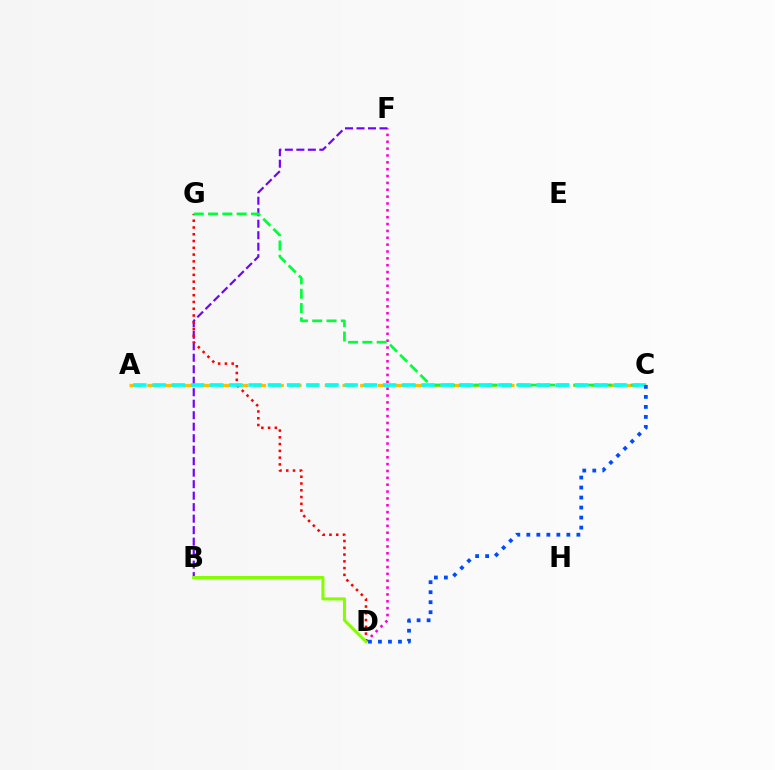{('D', 'F'): [{'color': '#ff00cf', 'line_style': 'dotted', 'thickness': 1.86}], ('B', 'F'): [{'color': '#7200ff', 'line_style': 'dashed', 'thickness': 1.56}], ('A', 'C'): [{'color': '#ffbd00', 'line_style': 'dashed', 'thickness': 2.41}, {'color': '#00fff6', 'line_style': 'dashed', 'thickness': 2.61}], ('D', 'G'): [{'color': '#ff0000', 'line_style': 'dotted', 'thickness': 1.84}], ('C', 'G'): [{'color': '#00ff39', 'line_style': 'dashed', 'thickness': 1.94}], ('B', 'D'): [{'color': '#84ff00', 'line_style': 'solid', 'thickness': 2.2}], ('C', 'D'): [{'color': '#004bff', 'line_style': 'dotted', 'thickness': 2.72}]}